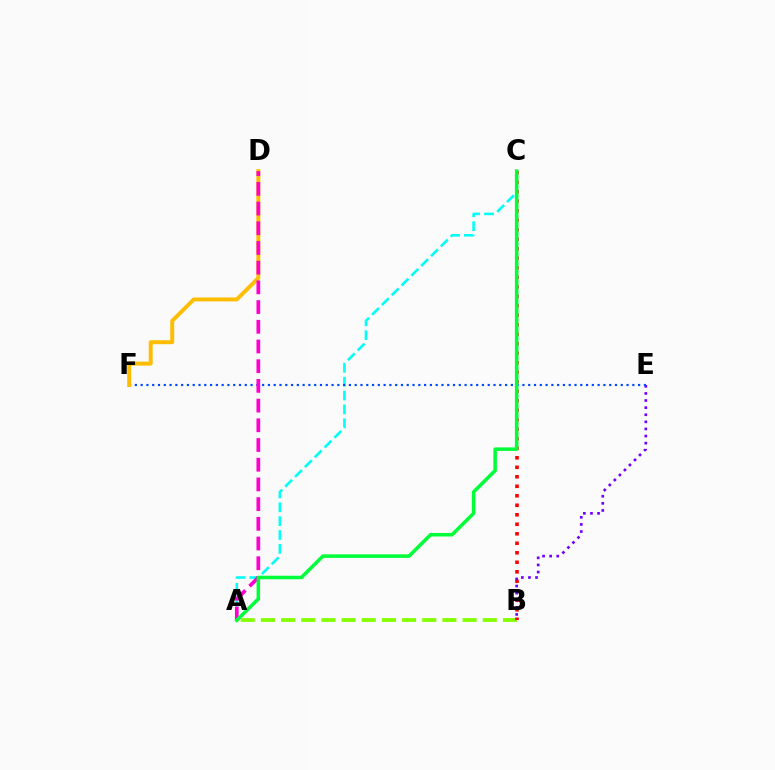{('A', 'B'): [{'color': '#84ff00', 'line_style': 'dashed', 'thickness': 2.74}], ('B', 'C'): [{'color': '#ff0000', 'line_style': 'dotted', 'thickness': 2.58}], ('A', 'C'): [{'color': '#00fff6', 'line_style': 'dashed', 'thickness': 1.88}, {'color': '#00ff39', 'line_style': 'solid', 'thickness': 2.55}], ('B', 'E'): [{'color': '#7200ff', 'line_style': 'dotted', 'thickness': 1.93}], ('E', 'F'): [{'color': '#004bff', 'line_style': 'dotted', 'thickness': 1.57}], ('D', 'F'): [{'color': '#ffbd00', 'line_style': 'solid', 'thickness': 2.83}], ('A', 'D'): [{'color': '#ff00cf', 'line_style': 'dashed', 'thickness': 2.68}]}